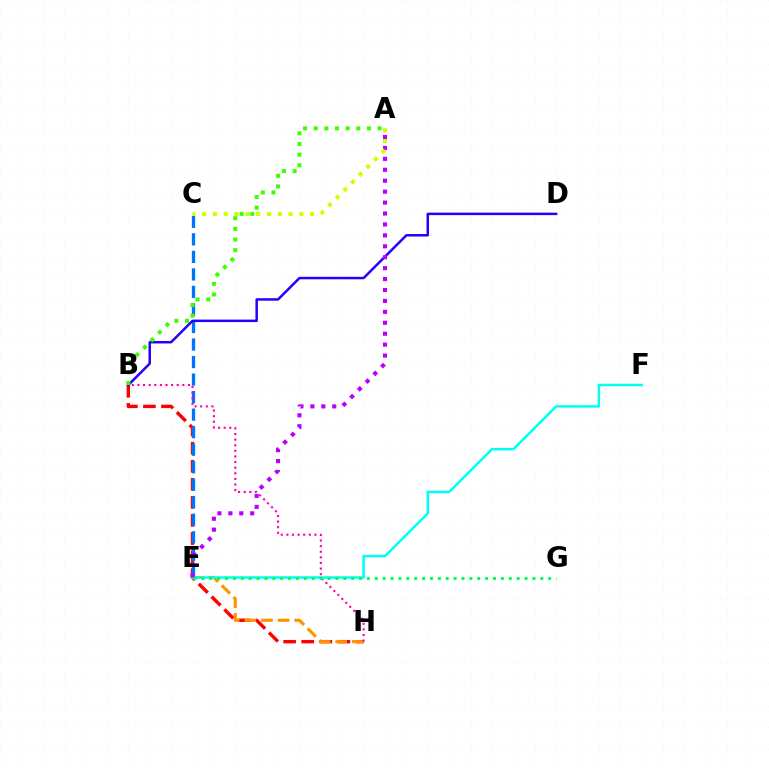{('B', 'H'): [{'color': '#ff0000', 'line_style': 'dashed', 'thickness': 2.46}, {'color': '#ff00ac', 'line_style': 'dotted', 'thickness': 1.52}], ('C', 'E'): [{'color': '#0074ff', 'line_style': 'dashed', 'thickness': 2.38}], ('E', 'H'): [{'color': '#ff9400', 'line_style': 'dashed', 'thickness': 2.26}], ('B', 'D'): [{'color': '#2500ff', 'line_style': 'solid', 'thickness': 1.79}], ('A', 'B'): [{'color': '#3dff00', 'line_style': 'dotted', 'thickness': 2.89}], ('E', 'F'): [{'color': '#00fff6', 'line_style': 'solid', 'thickness': 1.81}], ('E', 'G'): [{'color': '#00ff5c', 'line_style': 'dotted', 'thickness': 2.14}], ('A', 'E'): [{'color': '#b900ff', 'line_style': 'dotted', 'thickness': 2.97}], ('A', 'C'): [{'color': '#d1ff00', 'line_style': 'dotted', 'thickness': 2.93}]}